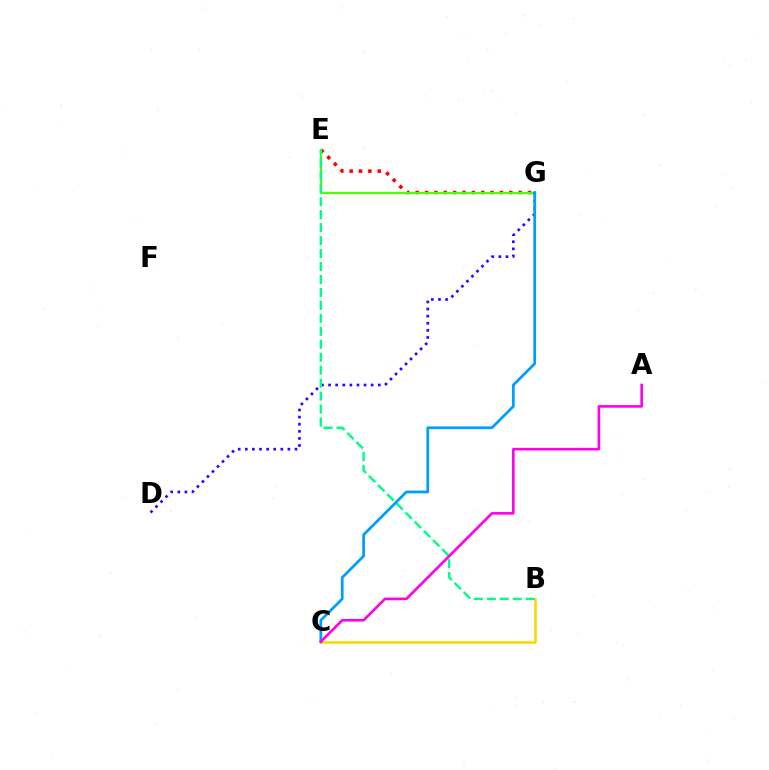{('E', 'G'): [{'color': '#ff0000', 'line_style': 'dotted', 'thickness': 2.54}, {'color': '#4fff00', 'line_style': 'solid', 'thickness': 1.61}], ('D', 'G'): [{'color': '#3700ff', 'line_style': 'dotted', 'thickness': 1.93}], ('B', 'C'): [{'color': '#ffd500', 'line_style': 'solid', 'thickness': 1.84}], ('B', 'E'): [{'color': '#00ff86', 'line_style': 'dashed', 'thickness': 1.76}], ('C', 'G'): [{'color': '#009eff', 'line_style': 'solid', 'thickness': 1.98}], ('A', 'C'): [{'color': '#ff00ed', 'line_style': 'solid', 'thickness': 1.88}]}